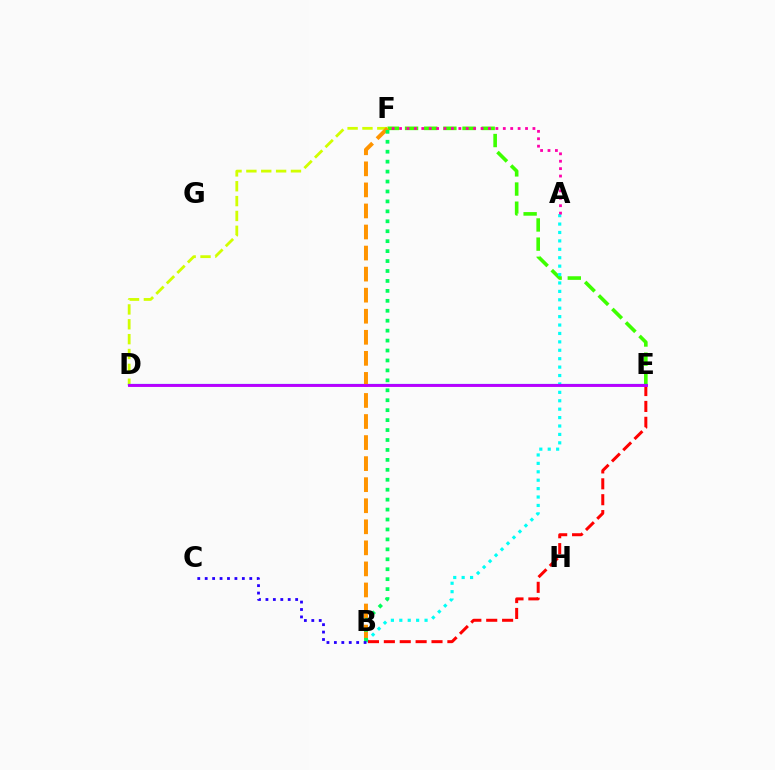{('E', 'F'): [{'color': '#3dff00', 'line_style': 'dashed', 'thickness': 2.6}], ('A', 'B'): [{'color': '#00fff6', 'line_style': 'dotted', 'thickness': 2.29}], ('D', 'F'): [{'color': '#d1ff00', 'line_style': 'dashed', 'thickness': 2.02}], ('B', 'E'): [{'color': '#ff0000', 'line_style': 'dashed', 'thickness': 2.16}], ('D', 'E'): [{'color': '#0074ff', 'line_style': 'solid', 'thickness': 1.58}, {'color': '#b900ff', 'line_style': 'solid', 'thickness': 2.08}], ('A', 'F'): [{'color': '#ff00ac', 'line_style': 'dotted', 'thickness': 2.01}], ('B', 'F'): [{'color': '#ff9400', 'line_style': 'dashed', 'thickness': 2.86}, {'color': '#00ff5c', 'line_style': 'dotted', 'thickness': 2.7}], ('B', 'C'): [{'color': '#2500ff', 'line_style': 'dotted', 'thickness': 2.02}]}